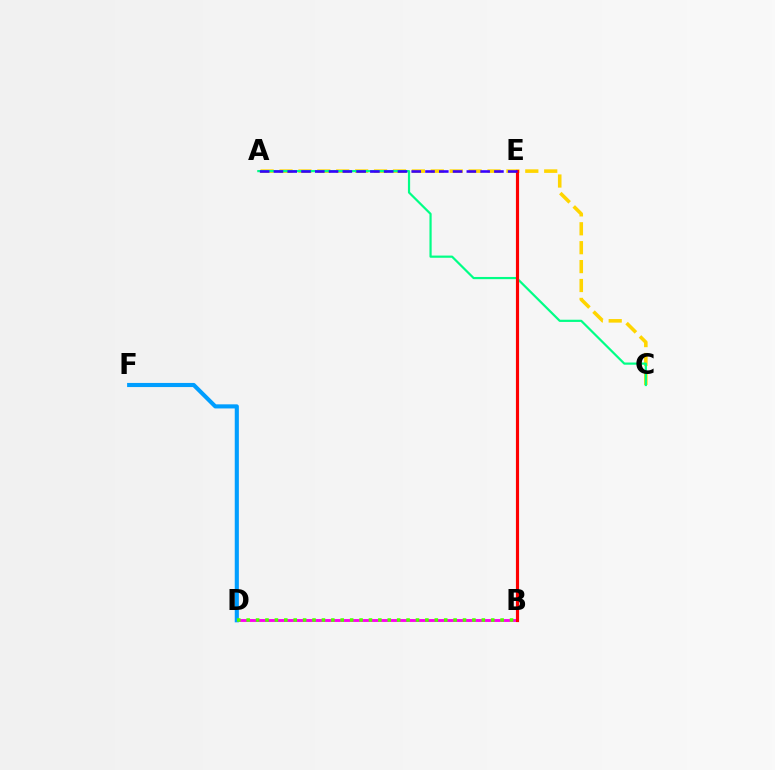{('B', 'D'): [{'color': '#ff00ed', 'line_style': 'solid', 'thickness': 2.07}, {'color': '#4fff00', 'line_style': 'dotted', 'thickness': 2.56}], ('A', 'C'): [{'color': '#ffd500', 'line_style': 'dashed', 'thickness': 2.57}, {'color': '#00ff86', 'line_style': 'solid', 'thickness': 1.58}], ('D', 'F'): [{'color': '#009eff', 'line_style': 'solid', 'thickness': 2.96}], ('B', 'E'): [{'color': '#ff0000', 'line_style': 'solid', 'thickness': 2.27}], ('A', 'E'): [{'color': '#3700ff', 'line_style': 'dashed', 'thickness': 1.87}]}